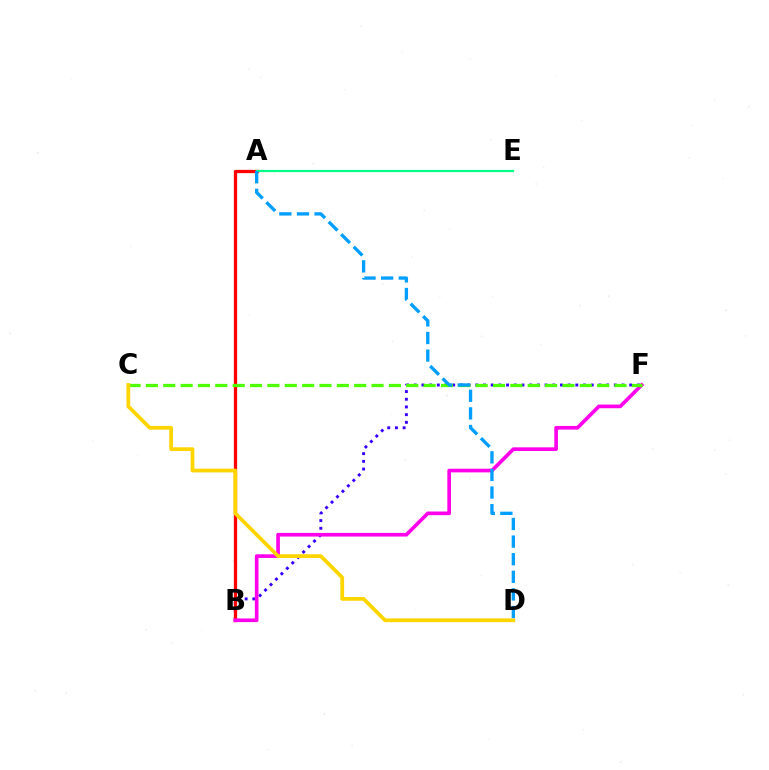{('B', 'F'): [{'color': '#3700ff', 'line_style': 'dotted', 'thickness': 2.09}, {'color': '#ff00ed', 'line_style': 'solid', 'thickness': 2.64}], ('A', 'B'): [{'color': '#ff0000', 'line_style': 'solid', 'thickness': 2.36}], ('C', 'F'): [{'color': '#4fff00', 'line_style': 'dashed', 'thickness': 2.36}], ('C', 'D'): [{'color': '#ffd500', 'line_style': 'solid', 'thickness': 2.71}], ('A', 'E'): [{'color': '#00ff86', 'line_style': 'solid', 'thickness': 1.61}], ('A', 'D'): [{'color': '#009eff', 'line_style': 'dashed', 'thickness': 2.39}]}